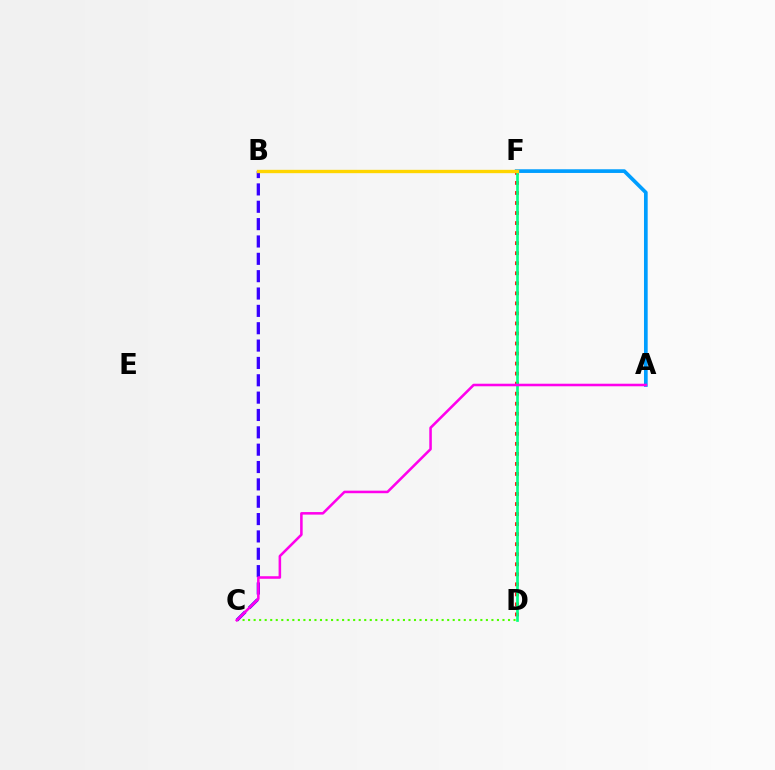{('A', 'F'): [{'color': '#009eff', 'line_style': 'solid', 'thickness': 2.66}], ('C', 'D'): [{'color': '#4fff00', 'line_style': 'dotted', 'thickness': 1.5}], ('D', 'F'): [{'color': '#ff0000', 'line_style': 'dotted', 'thickness': 2.73}, {'color': '#00ff86', 'line_style': 'solid', 'thickness': 1.92}], ('B', 'C'): [{'color': '#3700ff', 'line_style': 'dashed', 'thickness': 2.36}], ('A', 'C'): [{'color': '#ff00ed', 'line_style': 'solid', 'thickness': 1.84}], ('B', 'F'): [{'color': '#ffd500', 'line_style': 'solid', 'thickness': 2.41}]}